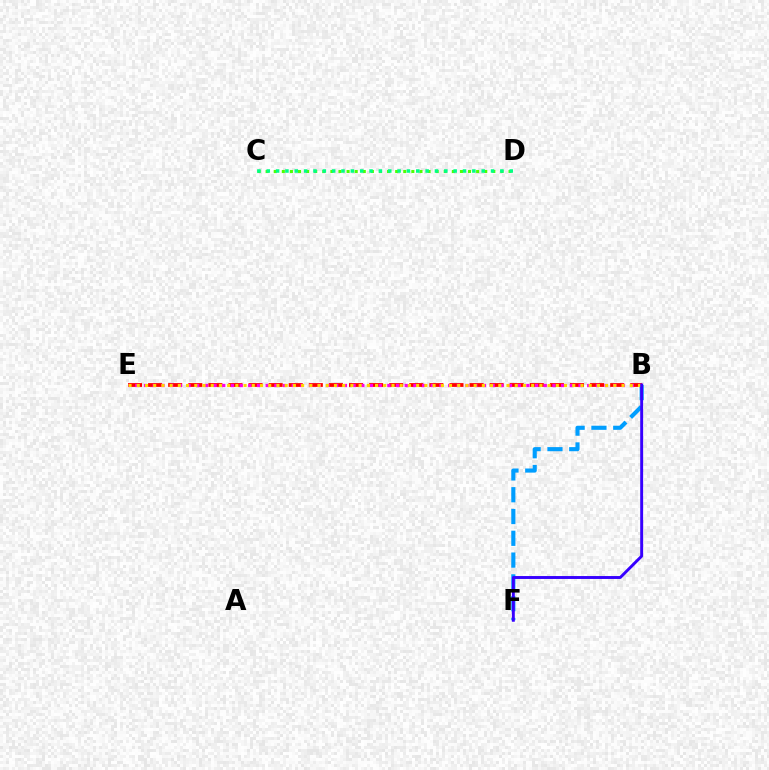{('B', 'E'): [{'color': '#ff0000', 'line_style': 'dashed', 'thickness': 2.73}, {'color': '#ff00ed', 'line_style': 'dotted', 'thickness': 2.36}, {'color': '#ffd500', 'line_style': 'dotted', 'thickness': 2.23}], ('C', 'D'): [{'color': '#4fff00', 'line_style': 'dotted', 'thickness': 2.2}, {'color': '#00ff86', 'line_style': 'dotted', 'thickness': 2.54}], ('B', 'F'): [{'color': '#009eff', 'line_style': 'dashed', 'thickness': 2.96}, {'color': '#3700ff', 'line_style': 'solid', 'thickness': 2.1}]}